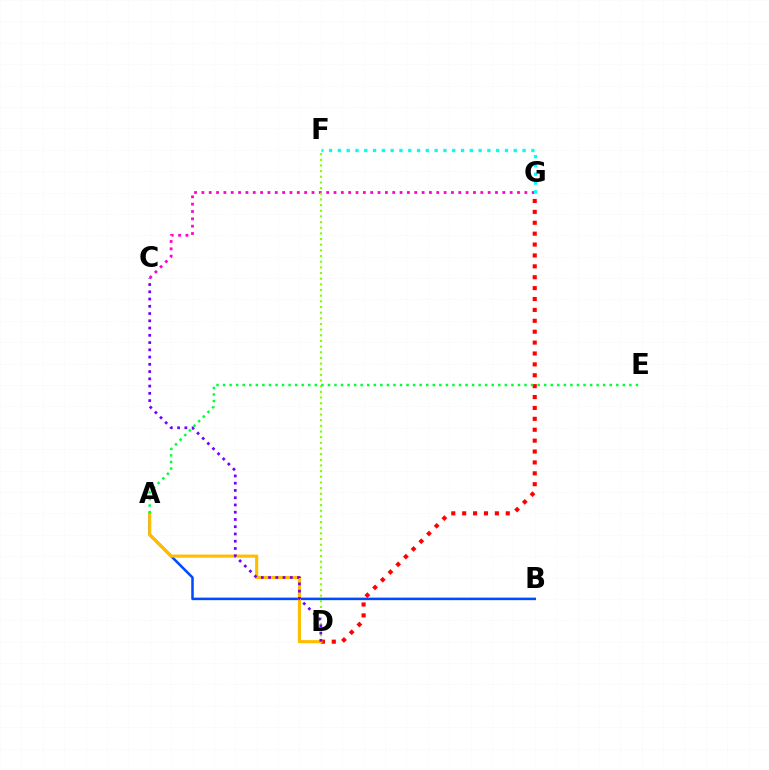{('C', 'G'): [{'color': '#ff00cf', 'line_style': 'dotted', 'thickness': 1.99}], ('D', 'G'): [{'color': '#ff0000', 'line_style': 'dotted', 'thickness': 2.96}], ('A', 'B'): [{'color': '#004bff', 'line_style': 'solid', 'thickness': 1.83}], ('D', 'F'): [{'color': '#84ff00', 'line_style': 'dotted', 'thickness': 1.54}], ('F', 'G'): [{'color': '#00fff6', 'line_style': 'dotted', 'thickness': 2.39}], ('A', 'D'): [{'color': '#ffbd00', 'line_style': 'solid', 'thickness': 2.25}], ('C', 'D'): [{'color': '#7200ff', 'line_style': 'dotted', 'thickness': 1.97}], ('A', 'E'): [{'color': '#00ff39', 'line_style': 'dotted', 'thickness': 1.78}]}